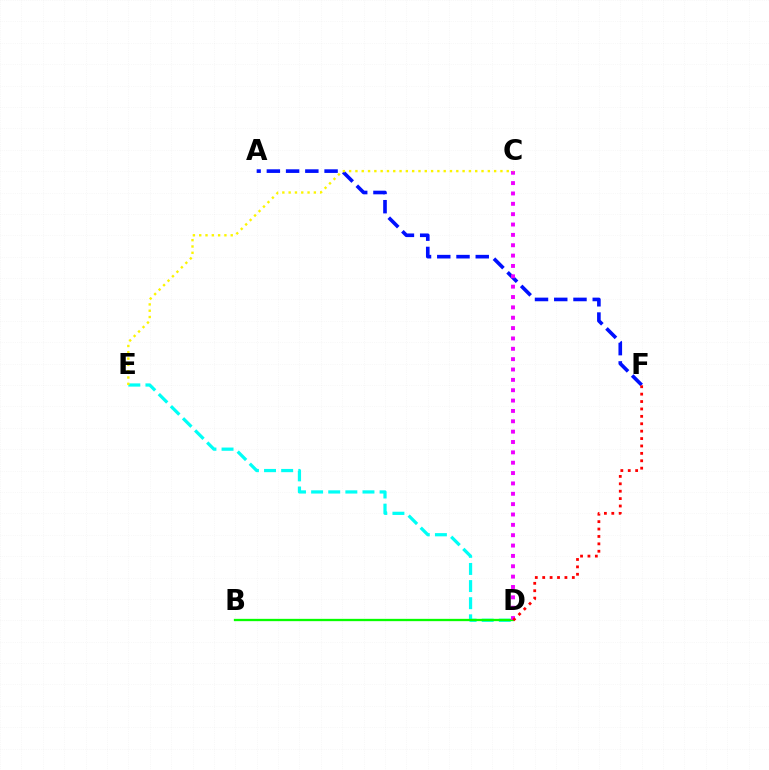{('D', 'E'): [{'color': '#00fff6', 'line_style': 'dashed', 'thickness': 2.33}], ('B', 'D'): [{'color': '#08ff00', 'line_style': 'solid', 'thickness': 1.67}], ('A', 'F'): [{'color': '#0010ff', 'line_style': 'dashed', 'thickness': 2.61}], ('C', 'D'): [{'color': '#ee00ff', 'line_style': 'dotted', 'thickness': 2.81}], ('D', 'F'): [{'color': '#ff0000', 'line_style': 'dotted', 'thickness': 2.01}], ('C', 'E'): [{'color': '#fcf500', 'line_style': 'dotted', 'thickness': 1.71}]}